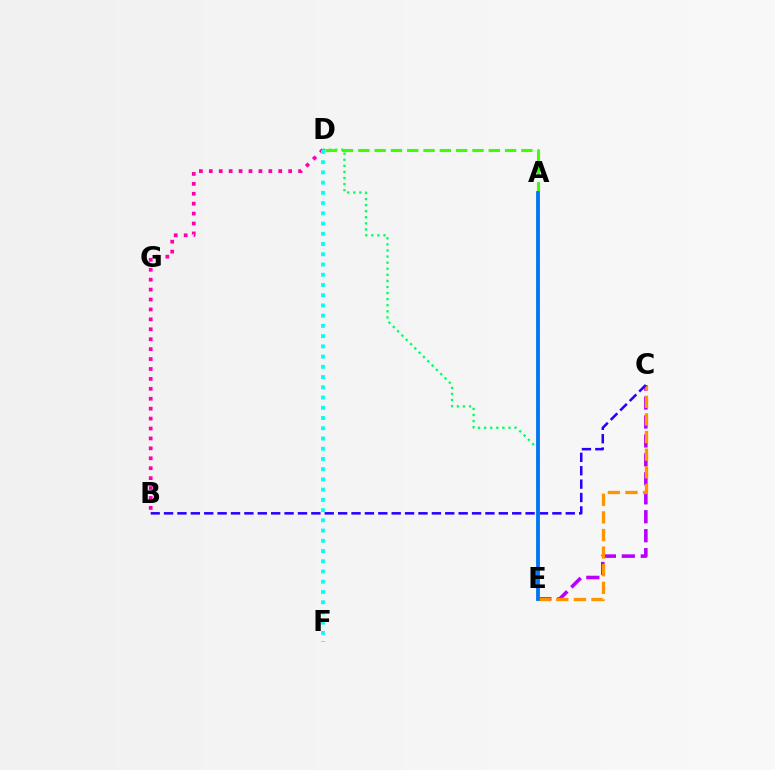{('C', 'E'): [{'color': '#b900ff', 'line_style': 'dashed', 'thickness': 2.57}, {'color': '#ff9400', 'line_style': 'dashed', 'thickness': 2.39}], ('D', 'E'): [{'color': '#00ff5c', 'line_style': 'dotted', 'thickness': 1.65}], ('B', 'D'): [{'color': '#ff00ac', 'line_style': 'dotted', 'thickness': 2.7}], ('D', 'F'): [{'color': '#00fff6', 'line_style': 'dotted', 'thickness': 2.78}], ('A', 'D'): [{'color': '#3dff00', 'line_style': 'dashed', 'thickness': 2.22}], ('B', 'C'): [{'color': '#2500ff', 'line_style': 'dashed', 'thickness': 1.82}], ('A', 'E'): [{'color': '#d1ff00', 'line_style': 'solid', 'thickness': 2.52}, {'color': '#ff0000', 'line_style': 'dashed', 'thickness': 1.66}, {'color': '#0074ff', 'line_style': 'solid', 'thickness': 2.71}]}